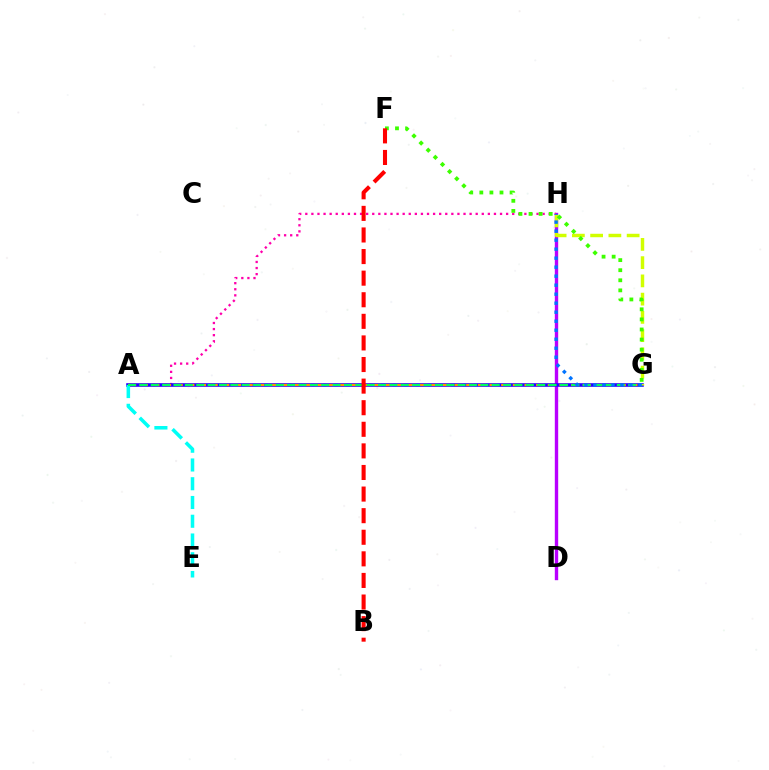{('D', 'H'): [{'color': '#b900ff', 'line_style': 'solid', 'thickness': 2.43}], ('A', 'H'): [{'color': '#ff00ac', 'line_style': 'dotted', 'thickness': 1.65}], ('A', 'G'): [{'color': '#2500ff', 'line_style': 'solid', 'thickness': 2.59}, {'color': '#ff9400', 'line_style': 'dashed', 'thickness': 1.58}, {'color': '#00ff5c', 'line_style': 'dashed', 'thickness': 1.54}], ('G', 'H'): [{'color': '#d1ff00', 'line_style': 'dashed', 'thickness': 2.48}, {'color': '#0074ff', 'line_style': 'dotted', 'thickness': 2.45}], ('A', 'E'): [{'color': '#00fff6', 'line_style': 'dashed', 'thickness': 2.55}], ('F', 'G'): [{'color': '#3dff00', 'line_style': 'dotted', 'thickness': 2.74}], ('B', 'F'): [{'color': '#ff0000', 'line_style': 'dashed', 'thickness': 2.93}]}